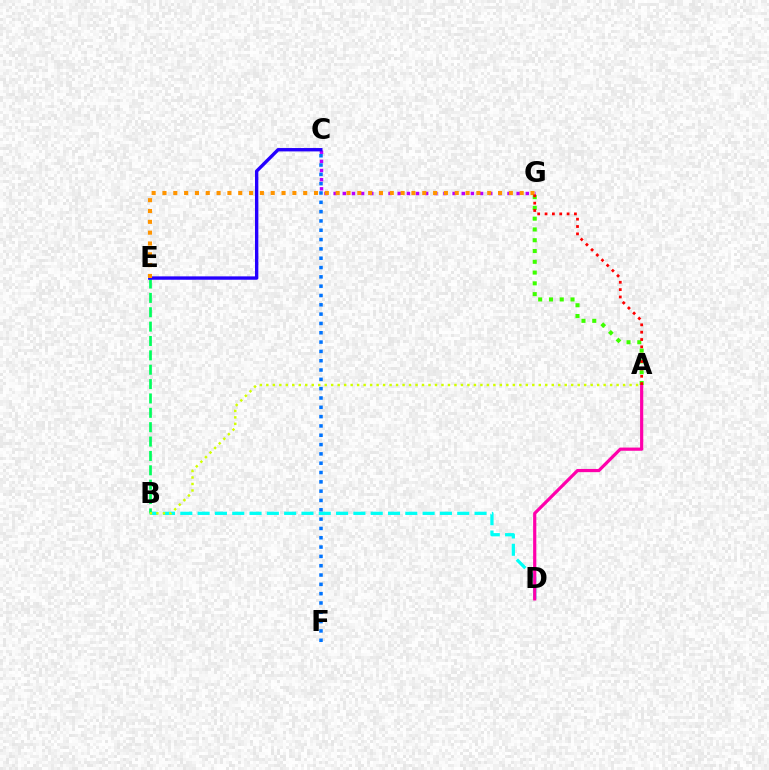{('C', 'G'): [{'color': '#b900ff', 'line_style': 'dotted', 'thickness': 2.49}], ('B', 'D'): [{'color': '#00fff6', 'line_style': 'dashed', 'thickness': 2.35}], ('B', 'E'): [{'color': '#00ff5c', 'line_style': 'dashed', 'thickness': 1.95}], ('C', 'E'): [{'color': '#2500ff', 'line_style': 'solid', 'thickness': 2.43}], ('E', 'G'): [{'color': '#ff9400', 'line_style': 'dotted', 'thickness': 2.94}], ('C', 'F'): [{'color': '#0074ff', 'line_style': 'dotted', 'thickness': 2.53}], ('A', 'D'): [{'color': '#ff00ac', 'line_style': 'solid', 'thickness': 2.3}], ('A', 'B'): [{'color': '#d1ff00', 'line_style': 'dotted', 'thickness': 1.76}], ('A', 'G'): [{'color': '#3dff00', 'line_style': 'dotted', 'thickness': 2.93}, {'color': '#ff0000', 'line_style': 'dotted', 'thickness': 2.0}]}